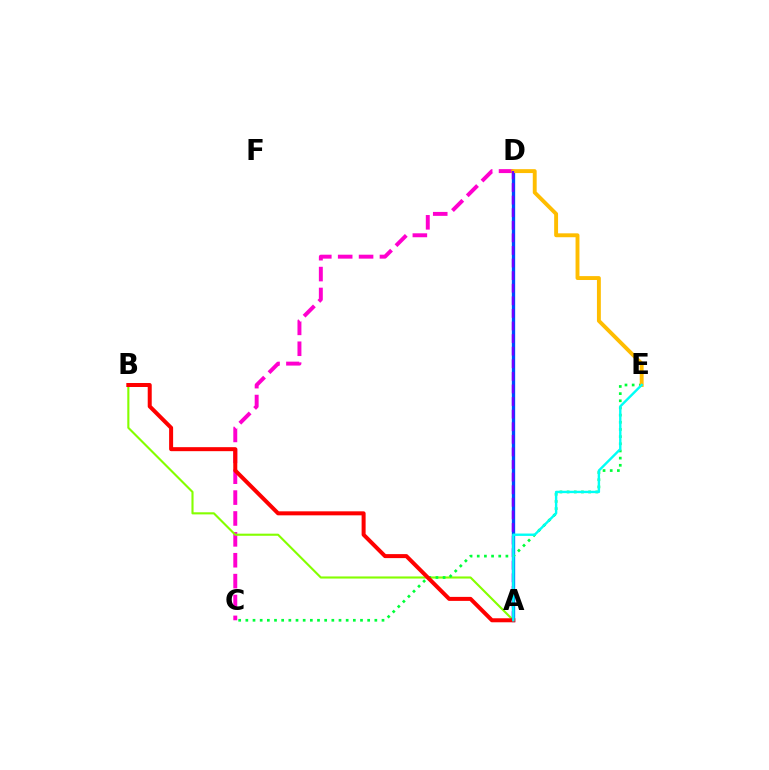{('C', 'D'): [{'color': '#ff00cf', 'line_style': 'dashed', 'thickness': 2.84}], ('A', 'D'): [{'color': '#004bff', 'line_style': 'solid', 'thickness': 2.4}, {'color': '#7200ff', 'line_style': 'dashed', 'thickness': 1.71}], ('A', 'B'): [{'color': '#84ff00', 'line_style': 'solid', 'thickness': 1.52}, {'color': '#ff0000', 'line_style': 'solid', 'thickness': 2.88}], ('C', 'E'): [{'color': '#00ff39', 'line_style': 'dotted', 'thickness': 1.95}], ('D', 'E'): [{'color': '#ffbd00', 'line_style': 'solid', 'thickness': 2.81}], ('A', 'E'): [{'color': '#00fff6', 'line_style': 'solid', 'thickness': 1.73}]}